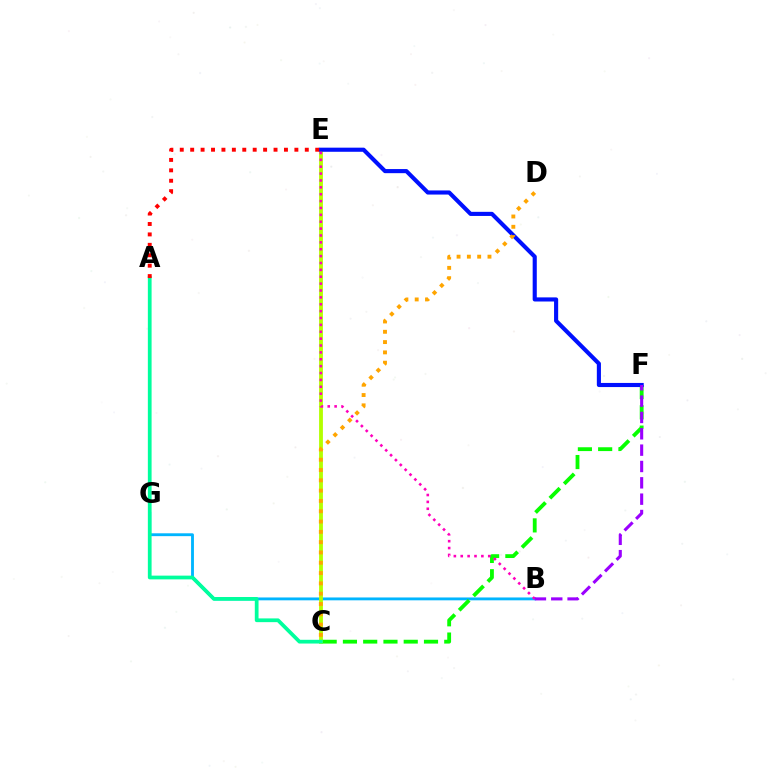{('B', 'G'): [{'color': '#00b5ff', 'line_style': 'solid', 'thickness': 2.06}], ('C', 'E'): [{'color': '#b3ff00', 'line_style': 'solid', 'thickness': 2.75}], ('C', 'F'): [{'color': '#08ff00', 'line_style': 'dashed', 'thickness': 2.75}], ('E', 'F'): [{'color': '#0010ff', 'line_style': 'solid', 'thickness': 2.96}], ('A', 'C'): [{'color': '#00ff9d', 'line_style': 'solid', 'thickness': 2.69}], ('B', 'E'): [{'color': '#ff00bd', 'line_style': 'dotted', 'thickness': 1.87}], ('A', 'E'): [{'color': '#ff0000', 'line_style': 'dotted', 'thickness': 2.83}], ('B', 'F'): [{'color': '#9b00ff', 'line_style': 'dashed', 'thickness': 2.22}], ('C', 'D'): [{'color': '#ffa500', 'line_style': 'dotted', 'thickness': 2.8}]}